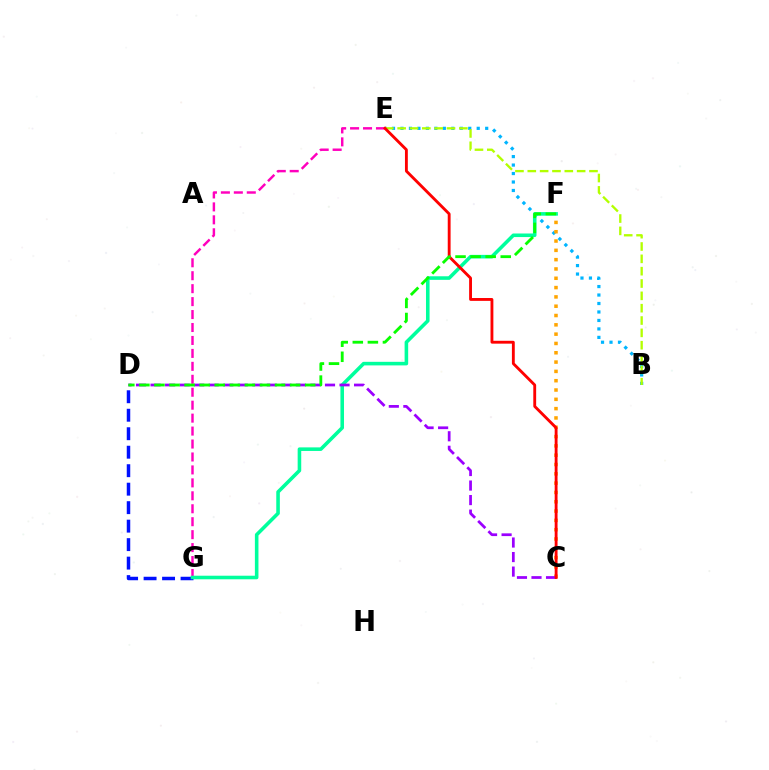{('E', 'G'): [{'color': '#ff00bd', 'line_style': 'dashed', 'thickness': 1.76}], ('B', 'E'): [{'color': '#00b5ff', 'line_style': 'dotted', 'thickness': 2.3}, {'color': '#b3ff00', 'line_style': 'dashed', 'thickness': 1.68}], ('C', 'F'): [{'color': '#ffa500', 'line_style': 'dotted', 'thickness': 2.53}], ('D', 'G'): [{'color': '#0010ff', 'line_style': 'dashed', 'thickness': 2.51}], ('F', 'G'): [{'color': '#00ff9d', 'line_style': 'solid', 'thickness': 2.57}], ('C', 'D'): [{'color': '#9b00ff', 'line_style': 'dashed', 'thickness': 1.97}], ('C', 'E'): [{'color': '#ff0000', 'line_style': 'solid', 'thickness': 2.06}], ('D', 'F'): [{'color': '#08ff00', 'line_style': 'dashed', 'thickness': 2.05}]}